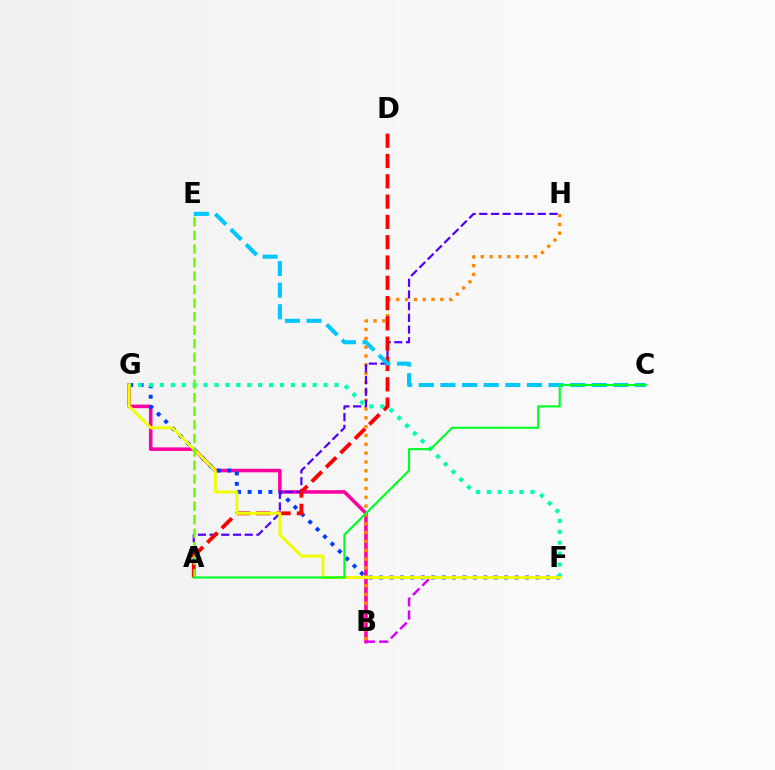{('B', 'G'): [{'color': '#ff00a0', 'line_style': 'solid', 'thickness': 2.55}], ('B', 'H'): [{'color': '#ff8800', 'line_style': 'dotted', 'thickness': 2.4}], ('B', 'F'): [{'color': '#d600ff', 'line_style': 'dashed', 'thickness': 1.78}], ('F', 'G'): [{'color': '#003fff', 'line_style': 'dotted', 'thickness': 2.83}, {'color': '#00ffaf', 'line_style': 'dotted', 'thickness': 2.96}, {'color': '#eeff00', 'line_style': 'solid', 'thickness': 2.09}], ('A', 'H'): [{'color': '#4f00ff', 'line_style': 'dashed', 'thickness': 1.59}], ('A', 'D'): [{'color': '#ff0000', 'line_style': 'dashed', 'thickness': 2.76}], ('C', 'E'): [{'color': '#00c7ff', 'line_style': 'dashed', 'thickness': 2.94}], ('A', 'E'): [{'color': '#66ff00', 'line_style': 'dashed', 'thickness': 1.84}], ('A', 'C'): [{'color': '#00ff27', 'line_style': 'solid', 'thickness': 1.54}]}